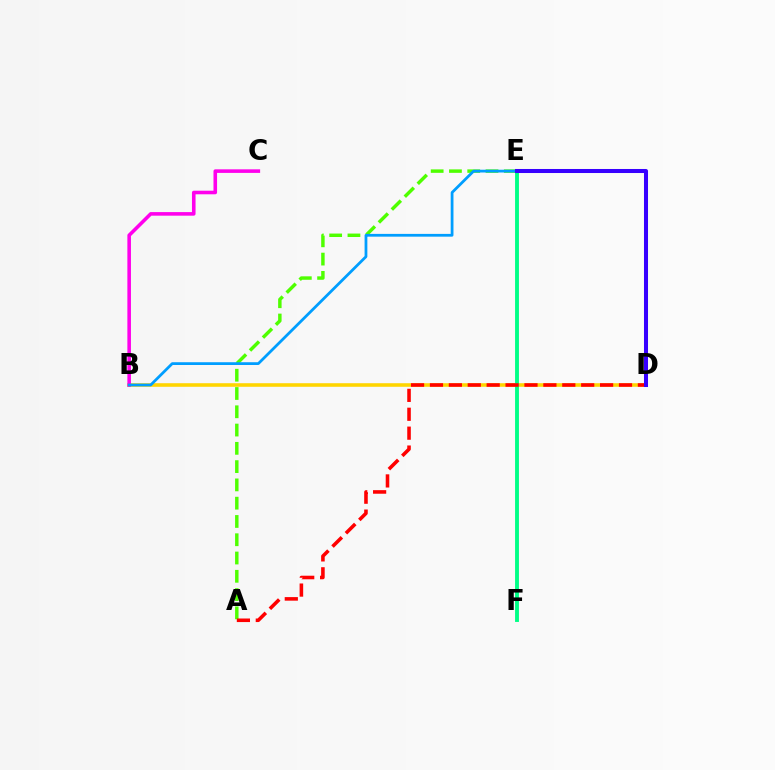{('B', 'D'): [{'color': '#ffd500', 'line_style': 'solid', 'thickness': 2.58}], ('E', 'F'): [{'color': '#00ff86', 'line_style': 'solid', 'thickness': 2.79}], ('A', 'E'): [{'color': '#4fff00', 'line_style': 'dashed', 'thickness': 2.48}], ('B', 'C'): [{'color': '#ff00ed', 'line_style': 'solid', 'thickness': 2.58}], ('B', 'E'): [{'color': '#009eff', 'line_style': 'solid', 'thickness': 1.99}], ('A', 'D'): [{'color': '#ff0000', 'line_style': 'dashed', 'thickness': 2.57}], ('D', 'E'): [{'color': '#3700ff', 'line_style': 'solid', 'thickness': 2.9}]}